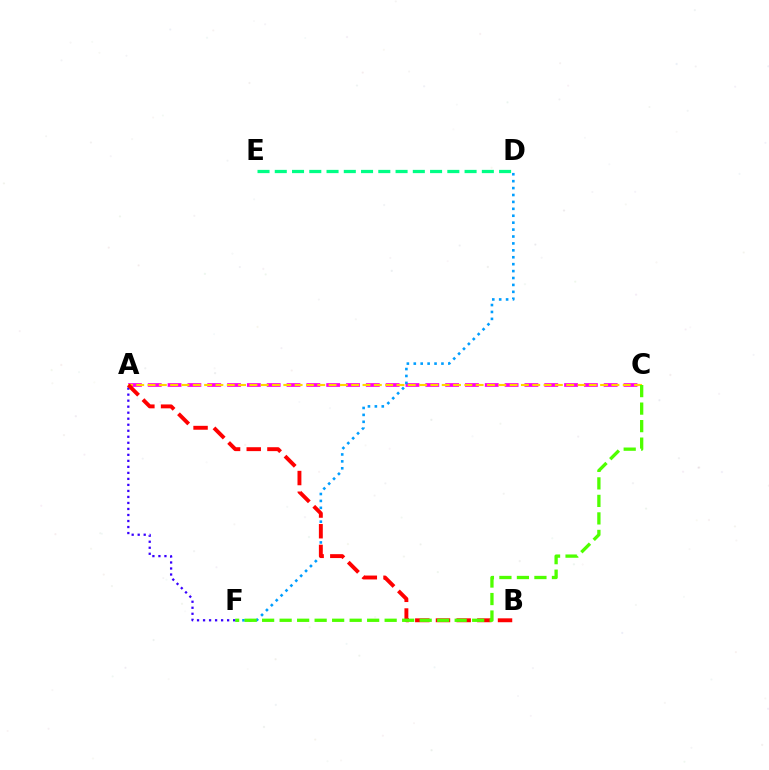{('A', 'C'): [{'color': '#ff00ed', 'line_style': 'dashed', 'thickness': 2.69}, {'color': '#ffd500', 'line_style': 'dashed', 'thickness': 1.54}], ('A', 'F'): [{'color': '#3700ff', 'line_style': 'dotted', 'thickness': 1.63}], ('D', 'F'): [{'color': '#009eff', 'line_style': 'dotted', 'thickness': 1.88}], ('A', 'B'): [{'color': '#ff0000', 'line_style': 'dashed', 'thickness': 2.81}], ('D', 'E'): [{'color': '#00ff86', 'line_style': 'dashed', 'thickness': 2.34}], ('C', 'F'): [{'color': '#4fff00', 'line_style': 'dashed', 'thickness': 2.38}]}